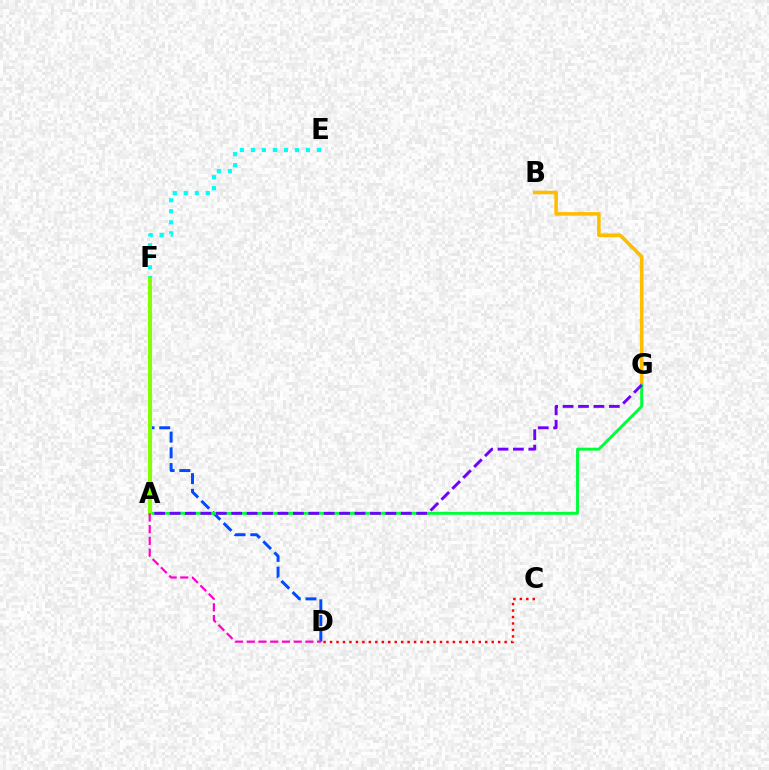{('B', 'G'): [{'color': '#ffbd00', 'line_style': 'solid', 'thickness': 2.58}], ('D', 'F'): [{'color': '#004bff', 'line_style': 'dashed', 'thickness': 2.14}], ('A', 'G'): [{'color': '#00ff39', 'line_style': 'solid', 'thickness': 2.1}, {'color': '#7200ff', 'line_style': 'dashed', 'thickness': 2.09}], ('A', 'F'): [{'color': '#84ff00', 'line_style': 'solid', 'thickness': 2.91}], ('C', 'D'): [{'color': '#ff0000', 'line_style': 'dotted', 'thickness': 1.76}], ('E', 'F'): [{'color': '#00fff6', 'line_style': 'dotted', 'thickness': 2.99}], ('A', 'D'): [{'color': '#ff00cf', 'line_style': 'dashed', 'thickness': 1.59}]}